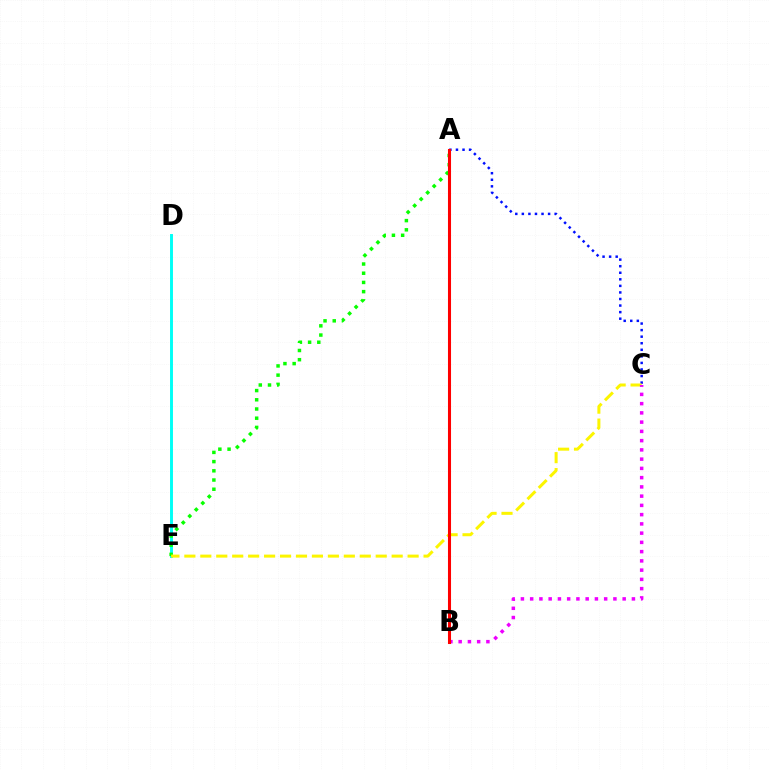{('D', 'E'): [{'color': '#00fff6', 'line_style': 'solid', 'thickness': 2.11}], ('A', 'C'): [{'color': '#0010ff', 'line_style': 'dotted', 'thickness': 1.78}], ('A', 'E'): [{'color': '#08ff00', 'line_style': 'dotted', 'thickness': 2.5}], ('C', 'E'): [{'color': '#fcf500', 'line_style': 'dashed', 'thickness': 2.17}], ('B', 'C'): [{'color': '#ee00ff', 'line_style': 'dotted', 'thickness': 2.51}], ('A', 'B'): [{'color': '#ff0000', 'line_style': 'solid', 'thickness': 2.2}]}